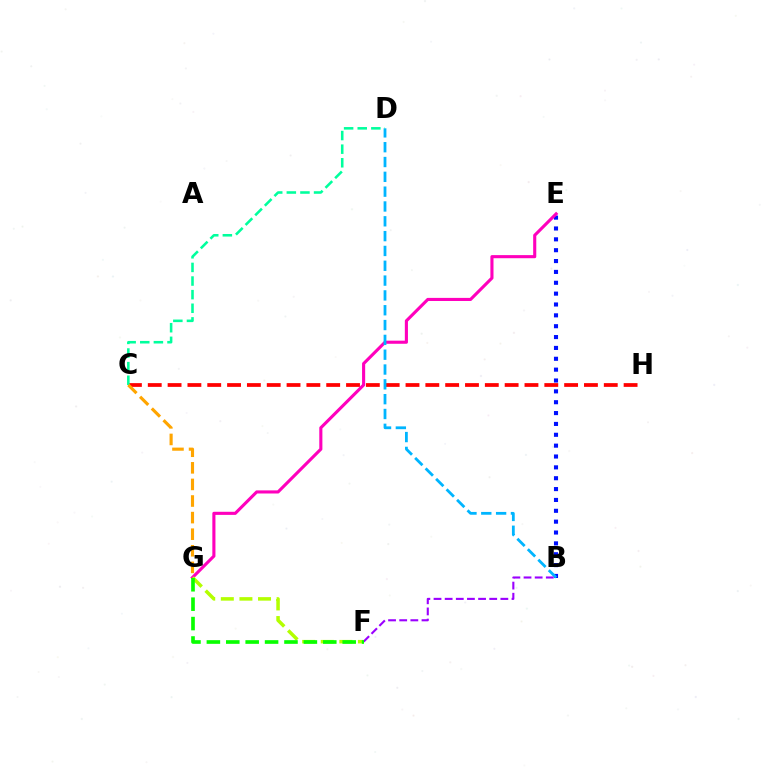{('B', 'E'): [{'color': '#0010ff', 'line_style': 'dotted', 'thickness': 2.95}], ('C', 'H'): [{'color': '#ff0000', 'line_style': 'dashed', 'thickness': 2.69}], ('E', 'G'): [{'color': '#ff00bd', 'line_style': 'solid', 'thickness': 2.24}], ('B', 'D'): [{'color': '#00b5ff', 'line_style': 'dashed', 'thickness': 2.01}], ('F', 'G'): [{'color': '#b3ff00', 'line_style': 'dashed', 'thickness': 2.53}, {'color': '#08ff00', 'line_style': 'dashed', 'thickness': 2.64}], ('B', 'F'): [{'color': '#9b00ff', 'line_style': 'dashed', 'thickness': 1.51}], ('C', 'D'): [{'color': '#00ff9d', 'line_style': 'dashed', 'thickness': 1.85}], ('C', 'G'): [{'color': '#ffa500', 'line_style': 'dashed', 'thickness': 2.25}]}